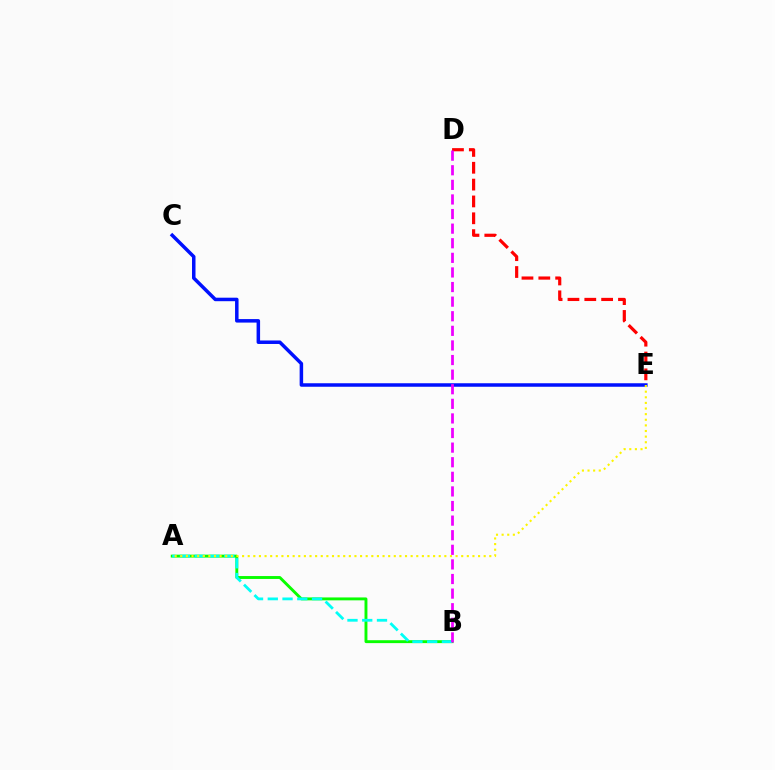{('C', 'E'): [{'color': '#0010ff', 'line_style': 'solid', 'thickness': 2.52}], ('A', 'B'): [{'color': '#08ff00', 'line_style': 'solid', 'thickness': 2.09}, {'color': '#00fff6', 'line_style': 'dashed', 'thickness': 2.0}], ('D', 'E'): [{'color': '#ff0000', 'line_style': 'dashed', 'thickness': 2.29}], ('B', 'D'): [{'color': '#ee00ff', 'line_style': 'dashed', 'thickness': 1.98}], ('A', 'E'): [{'color': '#fcf500', 'line_style': 'dotted', 'thickness': 1.53}]}